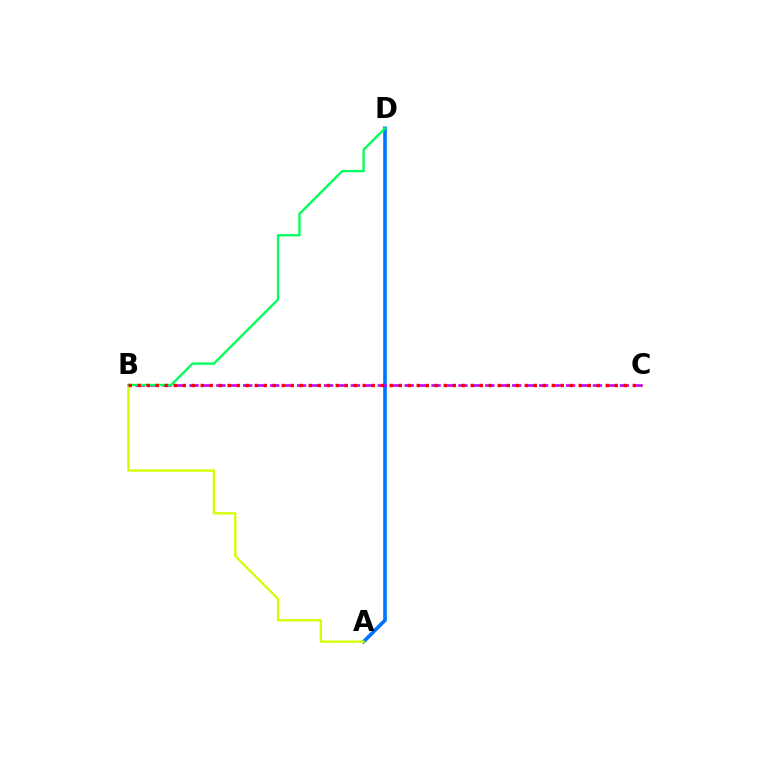{('A', 'D'): [{'color': '#0074ff', 'line_style': 'solid', 'thickness': 2.62}], ('B', 'C'): [{'color': '#b900ff', 'line_style': 'dashed', 'thickness': 1.83}, {'color': '#ff0000', 'line_style': 'dotted', 'thickness': 2.45}], ('A', 'B'): [{'color': '#d1ff00', 'line_style': 'solid', 'thickness': 1.67}], ('B', 'D'): [{'color': '#00ff5c', 'line_style': 'solid', 'thickness': 1.68}]}